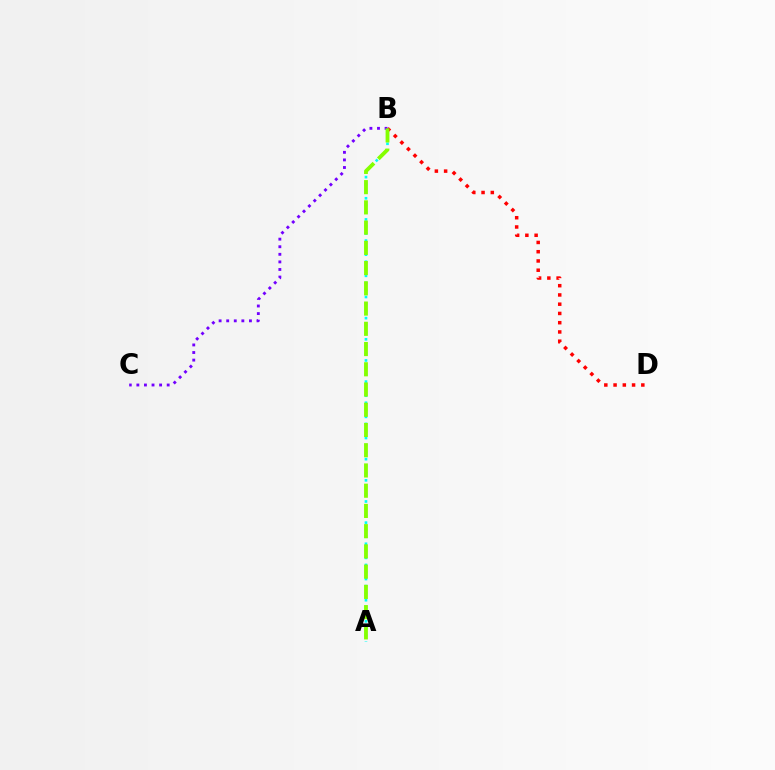{('A', 'B'): [{'color': '#00fff6', 'line_style': 'dotted', 'thickness': 1.92}, {'color': '#84ff00', 'line_style': 'dashed', 'thickness': 2.75}], ('B', 'D'): [{'color': '#ff0000', 'line_style': 'dotted', 'thickness': 2.51}], ('B', 'C'): [{'color': '#7200ff', 'line_style': 'dotted', 'thickness': 2.06}]}